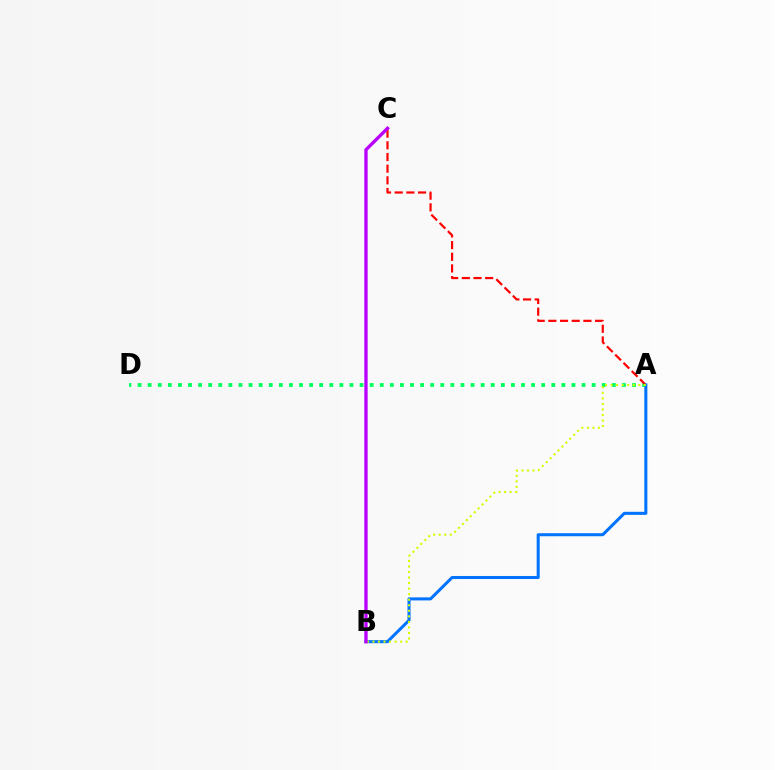{('A', 'D'): [{'color': '#00ff5c', 'line_style': 'dotted', 'thickness': 2.74}], ('A', 'C'): [{'color': '#ff0000', 'line_style': 'dashed', 'thickness': 1.59}], ('A', 'B'): [{'color': '#0074ff', 'line_style': 'solid', 'thickness': 2.19}, {'color': '#d1ff00', 'line_style': 'dotted', 'thickness': 1.5}], ('B', 'C'): [{'color': '#b900ff', 'line_style': 'solid', 'thickness': 2.39}]}